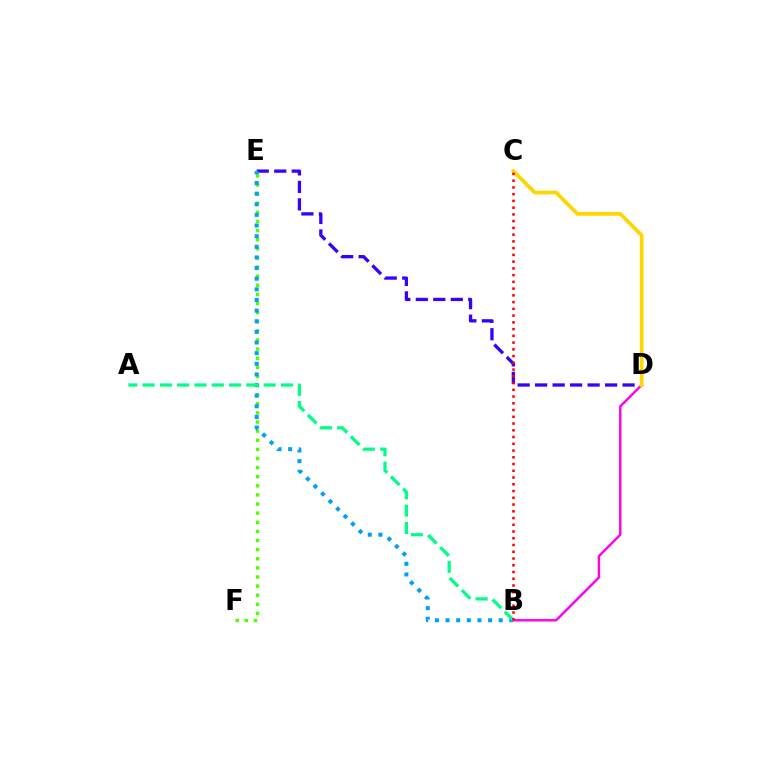{('D', 'E'): [{'color': '#3700ff', 'line_style': 'dashed', 'thickness': 2.38}], ('E', 'F'): [{'color': '#4fff00', 'line_style': 'dotted', 'thickness': 2.48}], ('B', 'D'): [{'color': '#ff00ed', 'line_style': 'solid', 'thickness': 1.74}], ('C', 'D'): [{'color': '#ffd500', 'line_style': 'solid', 'thickness': 2.69}], ('B', 'E'): [{'color': '#009eff', 'line_style': 'dotted', 'thickness': 2.89}], ('A', 'B'): [{'color': '#00ff86', 'line_style': 'dashed', 'thickness': 2.35}], ('B', 'C'): [{'color': '#ff0000', 'line_style': 'dotted', 'thickness': 1.83}]}